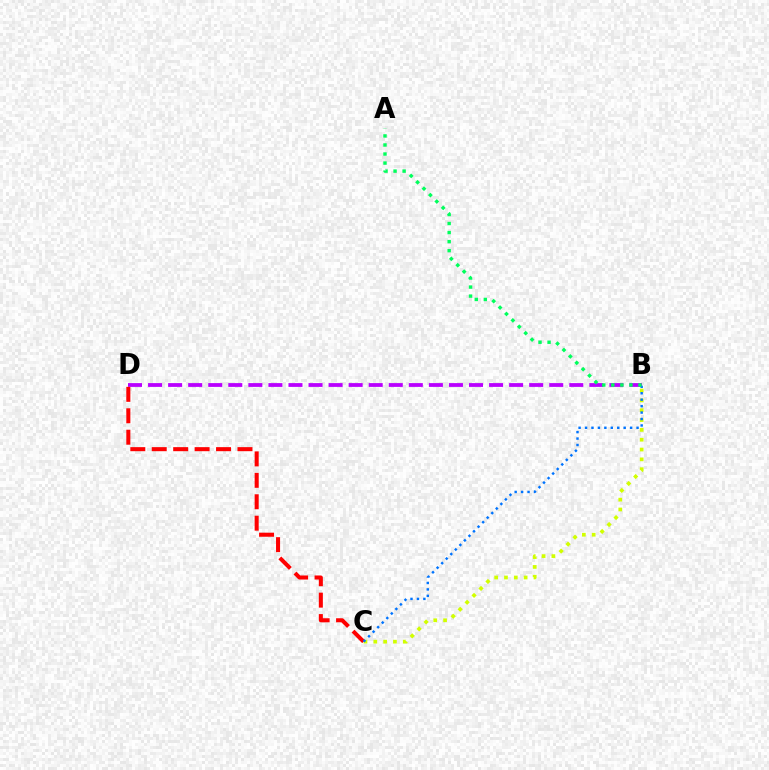{('B', 'D'): [{'color': '#b900ff', 'line_style': 'dashed', 'thickness': 2.72}], ('B', 'C'): [{'color': '#d1ff00', 'line_style': 'dotted', 'thickness': 2.67}, {'color': '#0074ff', 'line_style': 'dotted', 'thickness': 1.75}], ('C', 'D'): [{'color': '#ff0000', 'line_style': 'dashed', 'thickness': 2.91}], ('A', 'B'): [{'color': '#00ff5c', 'line_style': 'dotted', 'thickness': 2.46}]}